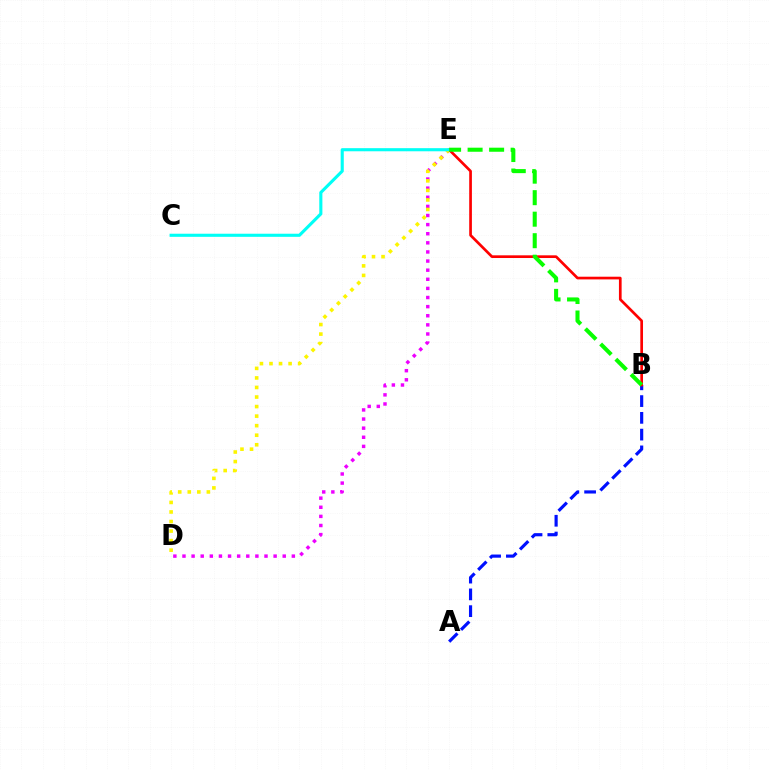{('D', 'E'): [{'color': '#ee00ff', 'line_style': 'dotted', 'thickness': 2.48}, {'color': '#fcf500', 'line_style': 'dotted', 'thickness': 2.59}], ('A', 'B'): [{'color': '#0010ff', 'line_style': 'dashed', 'thickness': 2.28}], ('B', 'E'): [{'color': '#ff0000', 'line_style': 'solid', 'thickness': 1.94}, {'color': '#08ff00', 'line_style': 'dashed', 'thickness': 2.92}], ('C', 'E'): [{'color': '#00fff6', 'line_style': 'solid', 'thickness': 2.24}]}